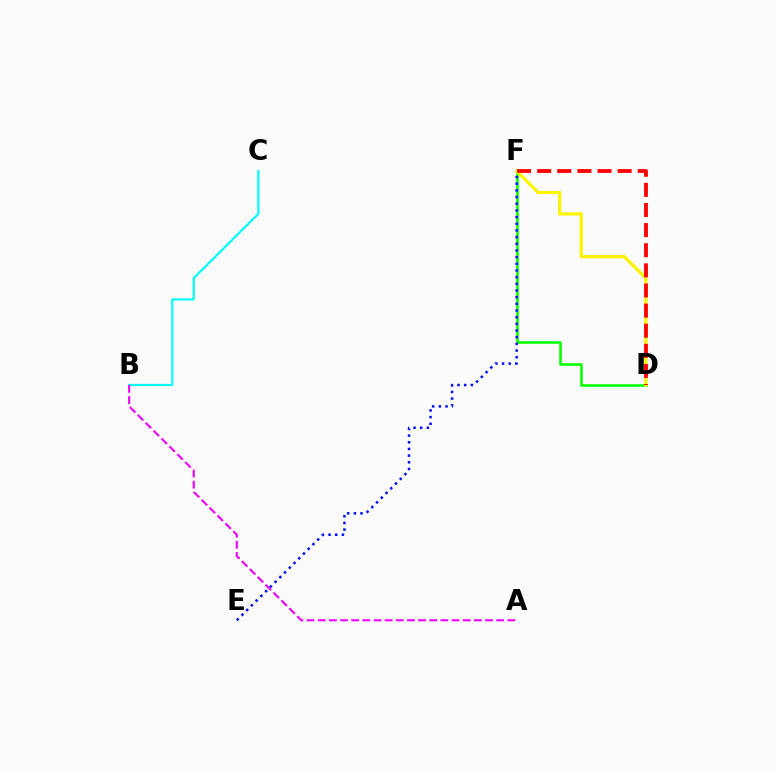{('B', 'C'): [{'color': '#00fff6', 'line_style': 'solid', 'thickness': 1.57}], ('D', 'F'): [{'color': '#08ff00', 'line_style': 'solid', 'thickness': 1.86}, {'color': '#fcf500', 'line_style': 'solid', 'thickness': 2.33}, {'color': '#ff0000', 'line_style': 'dashed', 'thickness': 2.73}], ('E', 'F'): [{'color': '#0010ff', 'line_style': 'dotted', 'thickness': 1.81}], ('A', 'B'): [{'color': '#ee00ff', 'line_style': 'dashed', 'thickness': 1.51}]}